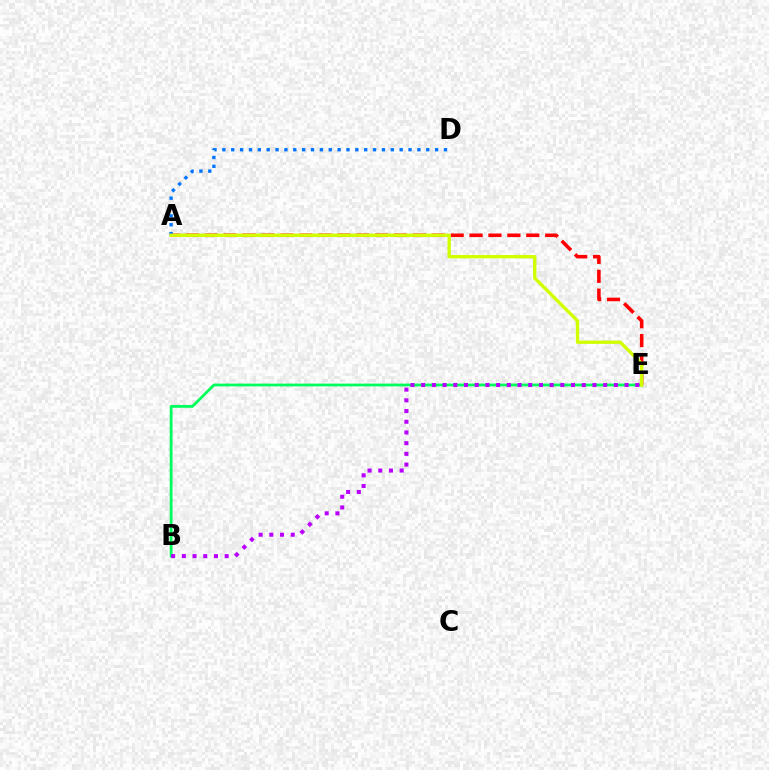{('B', 'E'): [{'color': '#00ff5c', 'line_style': 'solid', 'thickness': 2.01}, {'color': '#b900ff', 'line_style': 'dotted', 'thickness': 2.91}], ('A', 'E'): [{'color': '#ff0000', 'line_style': 'dashed', 'thickness': 2.57}, {'color': '#d1ff00', 'line_style': 'solid', 'thickness': 2.41}], ('A', 'D'): [{'color': '#0074ff', 'line_style': 'dotted', 'thickness': 2.41}]}